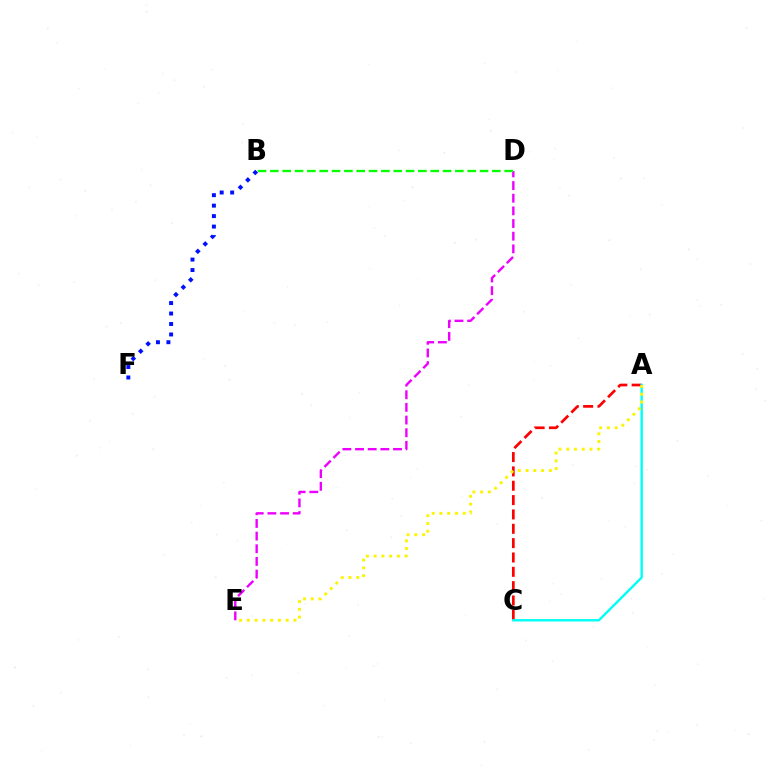{('A', 'C'): [{'color': '#ff0000', 'line_style': 'dashed', 'thickness': 1.95}, {'color': '#00fff6', 'line_style': 'solid', 'thickness': 1.73}], ('D', 'E'): [{'color': '#ee00ff', 'line_style': 'dashed', 'thickness': 1.72}], ('B', 'D'): [{'color': '#08ff00', 'line_style': 'dashed', 'thickness': 1.68}], ('A', 'E'): [{'color': '#fcf500', 'line_style': 'dotted', 'thickness': 2.11}], ('B', 'F'): [{'color': '#0010ff', 'line_style': 'dotted', 'thickness': 2.84}]}